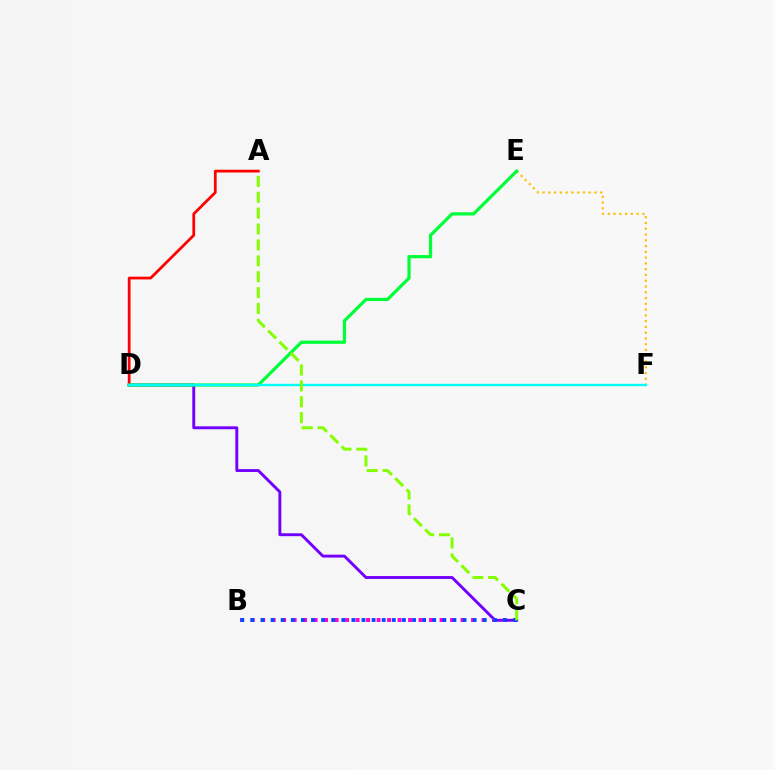{('C', 'D'): [{'color': '#7200ff', 'line_style': 'solid', 'thickness': 2.09}], ('B', 'C'): [{'color': '#ff00cf', 'line_style': 'dotted', 'thickness': 2.85}, {'color': '#004bff', 'line_style': 'dotted', 'thickness': 2.75}], ('E', 'F'): [{'color': '#ffbd00', 'line_style': 'dotted', 'thickness': 1.57}], ('A', 'D'): [{'color': '#ff0000', 'line_style': 'solid', 'thickness': 1.99}], ('D', 'E'): [{'color': '#00ff39', 'line_style': 'solid', 'thickness': 2.32}], ('D', 'F'): [{'color': '#00fff6', 'line_style': 'solid', 'thickness': 1.69}], ('A', 'C'): [{'color': '#84ff00', 'line_style': 'dashed', 'thickness': 2.16}]}